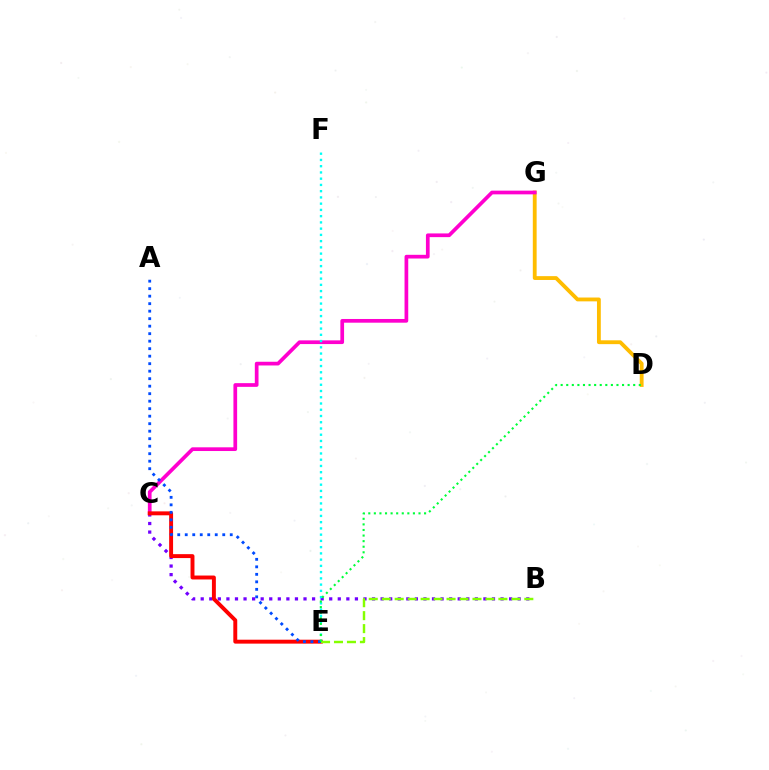{('D', 'G'): [{'color': '#ffbd00', 'line_style': 'solid', 'thickness': 2.76}], ('B', 'C'): [{'color': '#7200ff', 'line_style': 'dotted', 'thickness': 2.33}], ('C', 'G'): [{'color': '#ff00cf', 'line_style': 'solid', 'thickness': 2.67}], ('C', 'E'): [{'color': '#ff0000', 'line_style': 'solid', 'thickness': 2.83}], ('E', 'F'): [{'color': '#00fff6', 'line_style': 'dotted', 'thickness': 1.7}], ('B', 'E'): [{'color': '#84ff00', 'line_style': 'dashed', 'thickness': 1.76}], ('A', 'E'): [{'color': '#004bff', 'line_style': 'dotted', 'thickness': 2.04}], ('D', 'E'): [{'color': '#00ff39', 'line_style': 'dotted', 'thickness': 1.52}]}